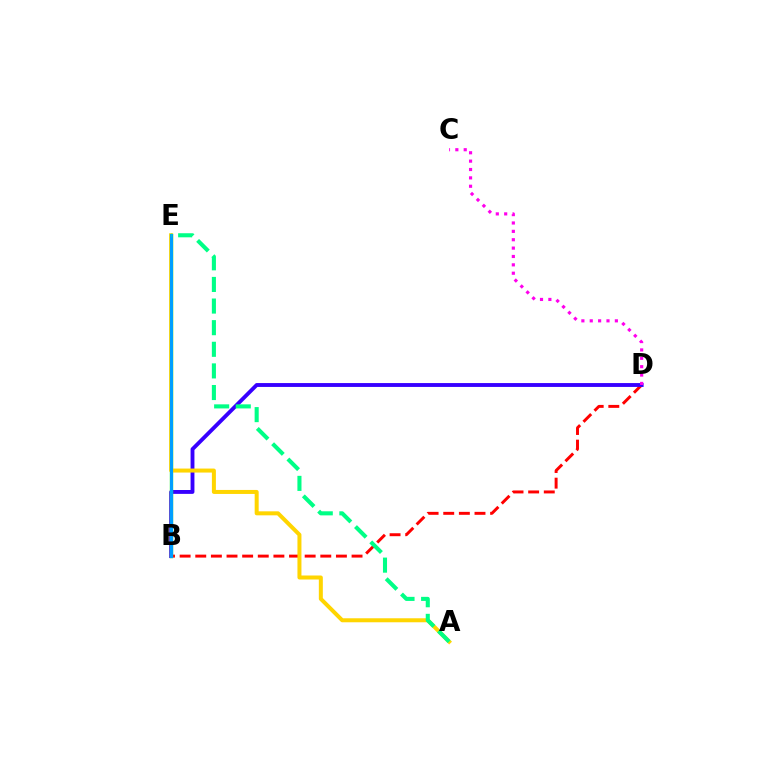{('B', 'D'): [{'color': '#ff0000', 'line_style': 'dashed', 'thickness': 2.12}, {'color': '#3700ff', 'line_style': 'solid', 'thickness': 2.79}], ('B', 'E'): [{'color': '#4fff00', 'line_style': 'solid', 'thickness': 2.41}, {'color': '#009eff', 'line_style': 'solid', 'thickness': 2.23}], ('A', 'E'): [{'color': '#ffd500', 'line_style': 'solid', 'thickness': 2.88}, {'color': '#00ff86', 'line_style': 'dashed', 'thickness': 2.94}], ('C', 'D'): [{'color': '#ff00ed', 'line_style': 'dotted', 'thickness': 2.27}]}